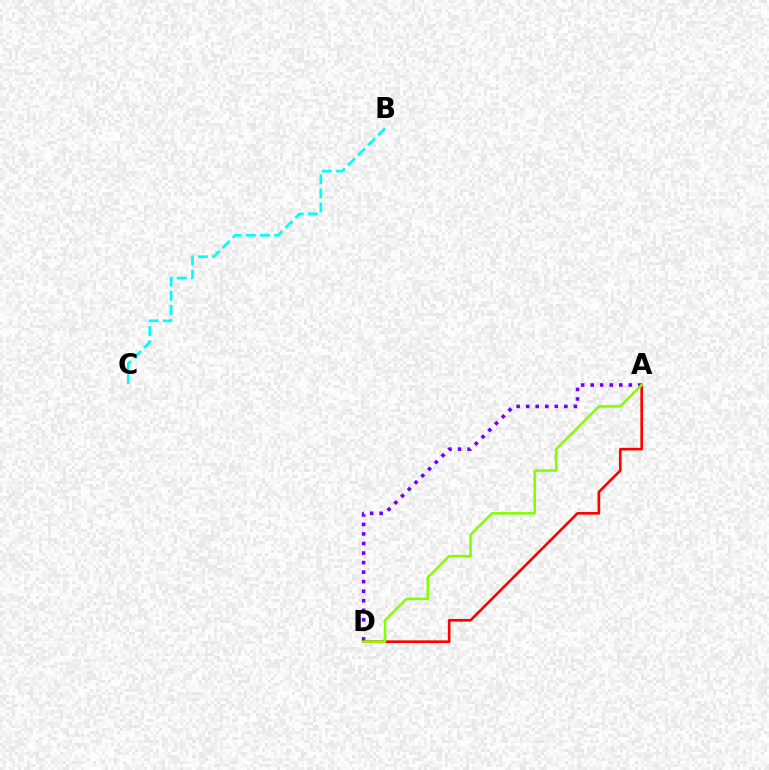{('A', 'D'): [{'color': '#7200ff', 'line_style': 'dotted', 'thickness': 2.59}, {'color': '#ff0000', 'line_style': 'solid', 'thickness': 1.89}, {'color': '#84ff00', 'line_style': 'solid', 'thickness': 1.85}], ('B', 'C'): [{'color': '#00fff6', 'line_style': 'dashed', 'thickness': 1.93}]}